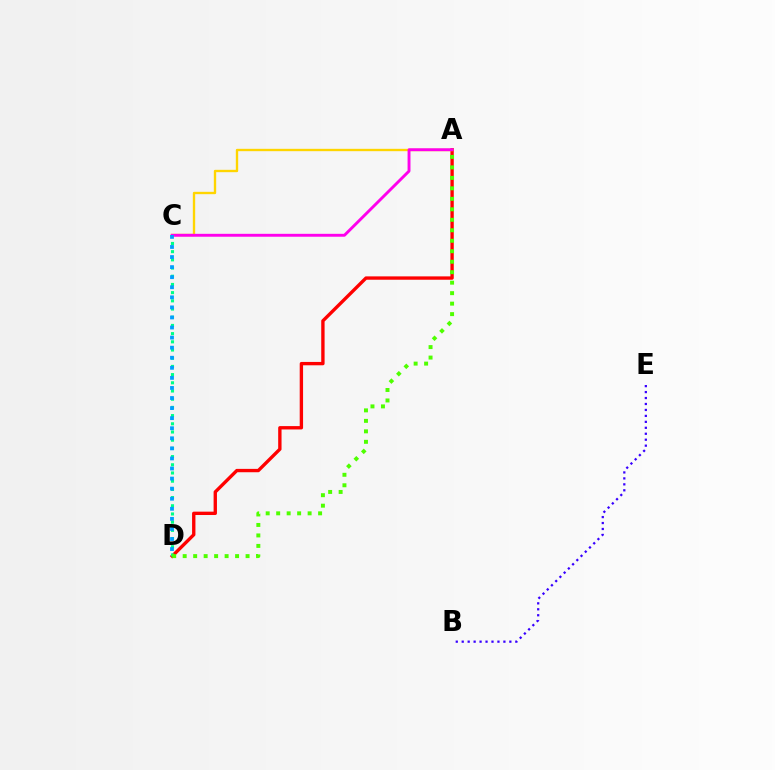{('A', 'D'): [{'color': '#ff0000', 'line_style': 'solid', 'thickness': 2.42}, {'color': '#4fff00', 'line_style': 'dotted', 'thickness': 2.85}], ('B', 'E'): [{'color': '#3700ff', 'line_style': 'dotted', 'thickness': 1.62}], ('C', 'D'): [{'color': '#00ff86', 'line_style': 'dotted', 'thickness': 2.23}, {'color': '#009eff', 'line_style': 'dotted', 'thickness': 2.74}], ('A', 'C'): [{'color': '#ffd500', 'line_style': 'solid', 'thickness': 1.7}, {'color': '#ff00ed', 'line_style': 'solid', 'thickness': 2.09}]}